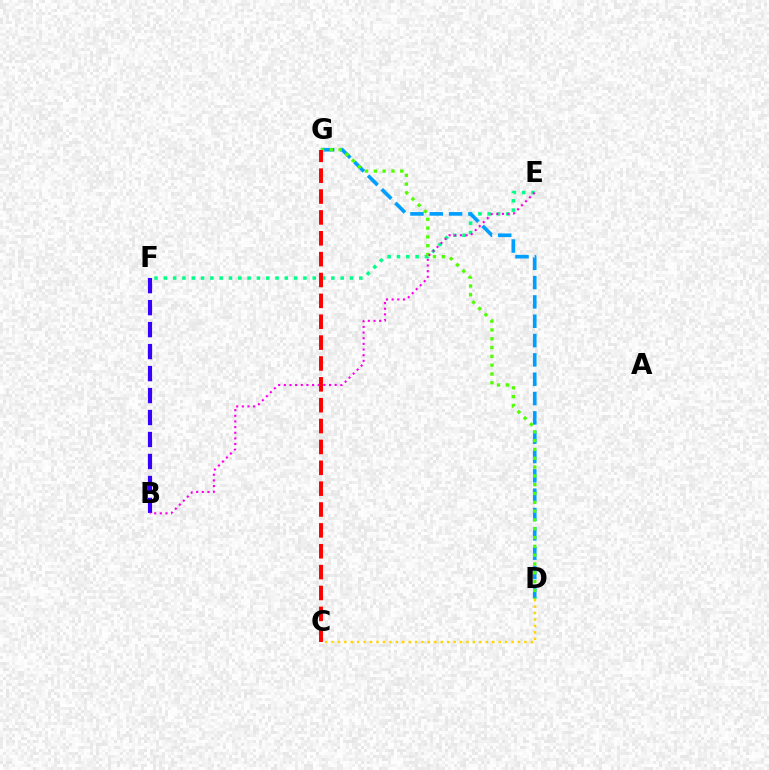{('E', 'F'): [{'color': '#00ff86', 'line_style': 'dotted', 'thickness': 2.53}], ('B', 'F'): [{'color': '#3700ff', 'line_style': 'dashed', 'thickness': 2.99}], ('D', 'G'): [{'color': '#009eff', 'line_style': 'dashed', 'thickness': 2.63}, {'color': '#4fff00', 'line_style': 'dotted', 'thickness': 2.39}], ('C', 'D'): [{'color': '#ffd500', 'line_style': 'dotted', 'thickness': 1.75}], ('B', 'E'): [{'color': '#ff00ed', 'line_style': 'dotted', 'thickness': 1.54}], ('C', 'G'): [{'color': '#ff0000', 'line_style': 'dashed', 'thickness': 2.83}]}